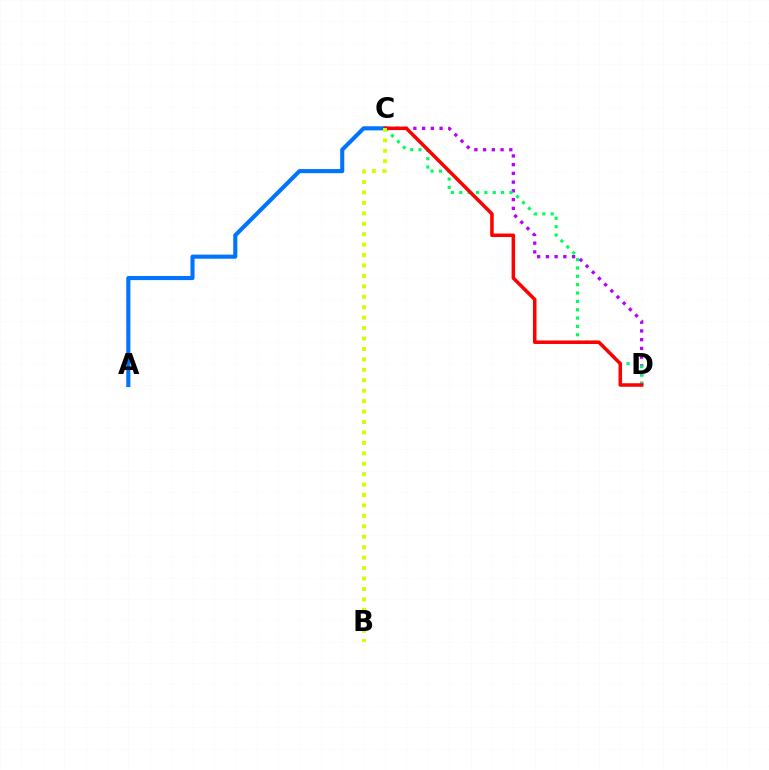{('C', 'D'): [{'color': '#b900ff', 'line_style': 'dotted', 'thickness': 2.37}, {'color': '#00ff5c', 'line_style': 'dotted', 'thickness': 2.27}, {'color': '#ff0000', 'line_style': 'solid', 'thickness': 2.53}], ('A', 'C'): [{'color': '#0074ff', 'line_style': 'solid', 'thickness': 2.94}], ('B', 'C'): [{'color': '#d1ff00', 'line_style': 'dotted', 'thickness': 2.83}]}